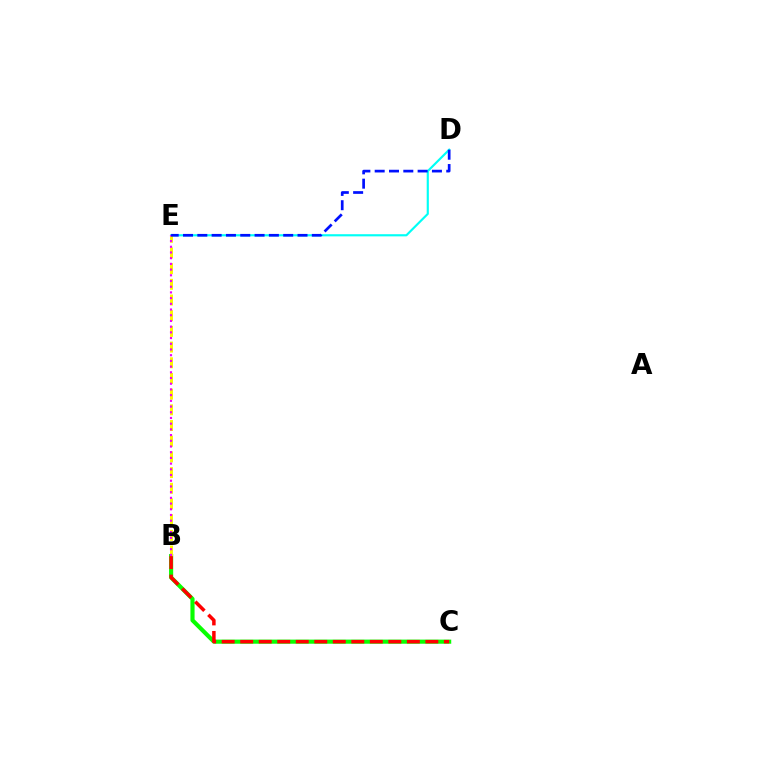{('B', 'C'): [{'color': '#08ff00', 'line_style': 'solid', 'thickness': 2.98}, {'color': '#ff0000', 'line_style': 'dashed', 'thickness': 2.52}], ('D', 'E'): [{'color': '#00fff6', 'line_style': 'solid', 'thickness': 1.55}, {'color': '#0010ff', 'line_style': 'dashed', 'thickness': 1.94}], ('B', 'E'): [{'color': '#fcf500', 'line_style': 'dashed', 'thickness': 2.13}, {'color': '#ee00ff', 'line_style': 'dotted', 'thickness': 1.55}]}